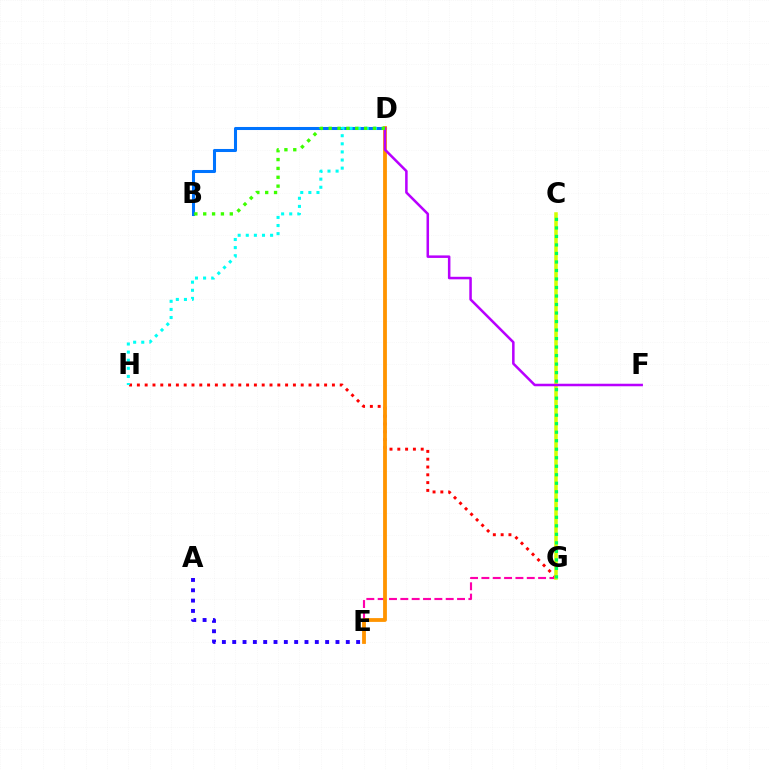{('E', 'G'): [{'color': '#ff00ac', 'line_style': 'dashed', 'thickness': 1.54}], ('A', 'E'): [{'color': '#2500ff', 'line_style': 'dotted', 'thickness': 2.81}], ('B', 'D'): [{'color': '#0074ff', 'line_style': 'solid', 'thickness': 2.19}, {'color': '#3dff00', 'line_style': 'dotted', 'thickness': 2.41}], ('G', 'H'): [{'color': '#ff0000', 'line_style': 'dotted', 'thickness': 2.12}], ('D', 'E'): [{'color': '#ff9400', 'line_style': 'solid', 'thickness': 2.74}], ('D', 'H'): [{'color': '#00fff6', 'line_style': 'dotted', 'thickness': 2.2}], ('C', 'G'): [{'color': '#d1ff00', 'line_style': 'solid', 'thickness': 2.54}, {'color': '#00ff5c', 'line_style': 'dotted', 'thickness': 2.31}], ('D', 'F'): [{'color': '#b900ff', 'line_style': 'solid', 'thickness': 1.82}]}